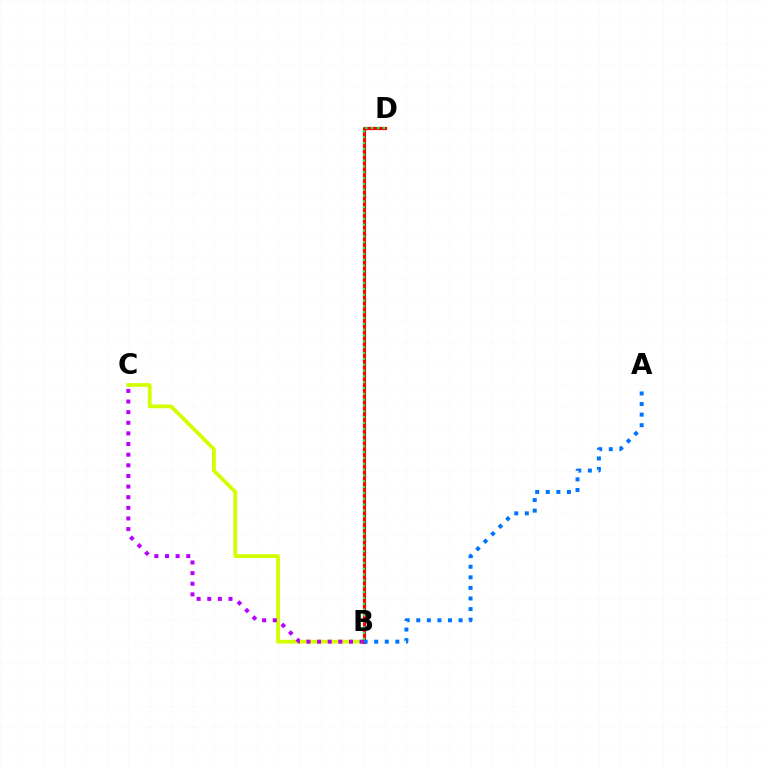{('B', 'C'): [{'color': '#d1ff00', 'line_style': 'solid', 'thickness': 2.72}, {'color': '#b900ff', 'line_style': 'dotted', 'thickness': 2.89}], ('B', 'D'): [{'color': '#ff0000', 'line_style': 'solid', 'thickness': 2.28}, {'color': '#00ff5c', 'line_style': 'dotted', 'thickness': 1.58}], ('A', 'B'): [{'color': '#0074ff', 'line_style': 'dotted', 'thickness': 2.87}]}